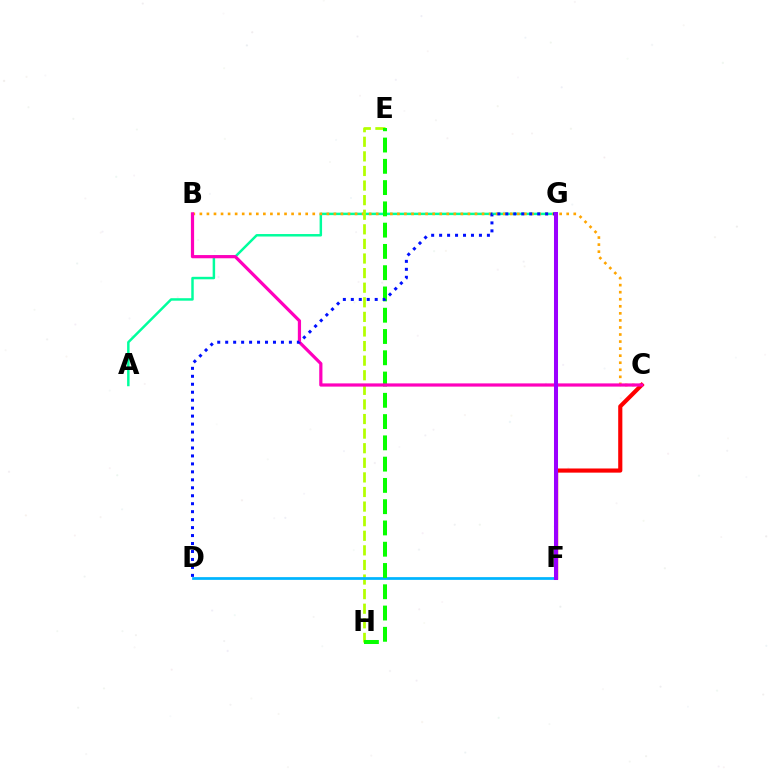{('A', 'G'): [{'color': '#00ff9d', 'line_style': 'solid', 'thickness': 1.78}], ('B', 'C'): [{'color': '#ffa500', 'line_style': 'dotted', 'thickness': 1.92}, {'color': '#ff00bd', 'line_style': 'solid', 'thickness': 2.31}], ('E', 'H'): [{'color': '#b3ff00', 'line_style': 'dashed', 'thickness': 1.98}, {'color': '#08ff00', 'line_style': 'dashed', 'thickness': 2.89}], ('D', 'F'): [{'color': '#00b5ff', 'line_style': 'solid', 'thickness': 1.97}], ('C', 'F'): [{'color': '#ff0000', 'line_style': 'solid', 'thickness': 2.99}], ('D', 'G'): [{'color': '#0010ff', 'line_style': 'dotted', 'thickness': 2.16}], ('F', 'G'): [{'color': '#9b00ff', 'line_style': 'solid', 'thickness': 2.9}]}